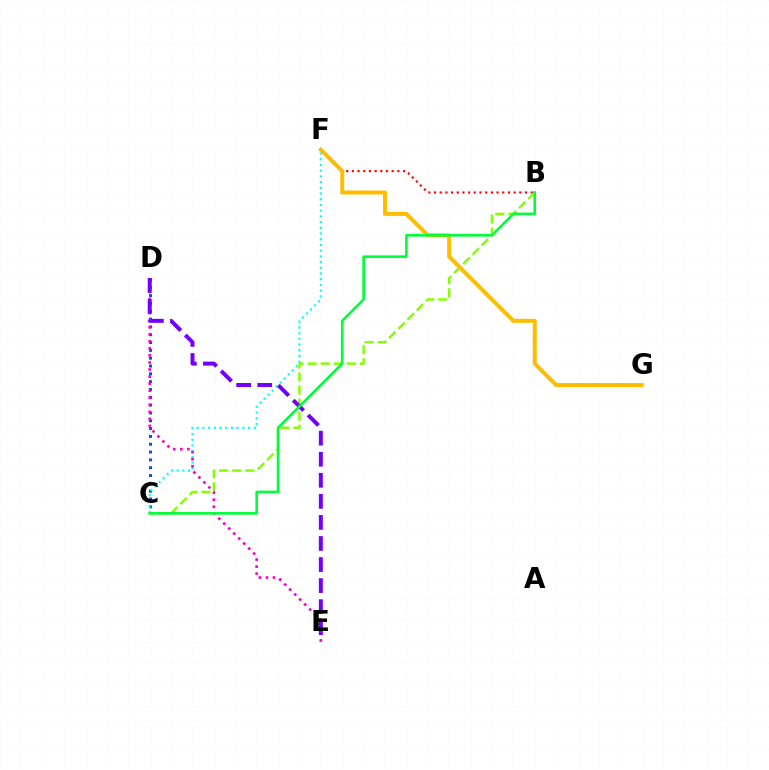{('B', 'F'): [{'color': '#ff0000', 'line_style': 'dotted', 'thickness': 1.55}], ('C', 'D'): [{'color': '#004bff', 'line_style': 'dotted', 'thickness': 2.13}], ('C', 'F'): [{'color': '#00fff6', 'line_style': 'dotted', 'thickness': 1.55}], ('B', 'C'): [{'color': '#84ff00', 'line_style': 'dashed', 'thickness': 1.77}, {'color': '#00ff39', 'line_style': 'solid', 'thickness': 1.88}], ('D', 'E'): [{'color': '#ff00cf', 'line_style': 'dotted', 'thickness': 1.92}, {'color': '#7200ff', 'line_style': 'dashed', 'thickness': 2.86}], ('F', 'G'): [{'color': '#ffbd00', 'line_style': 'solid', 'thickness': 2.88}]}